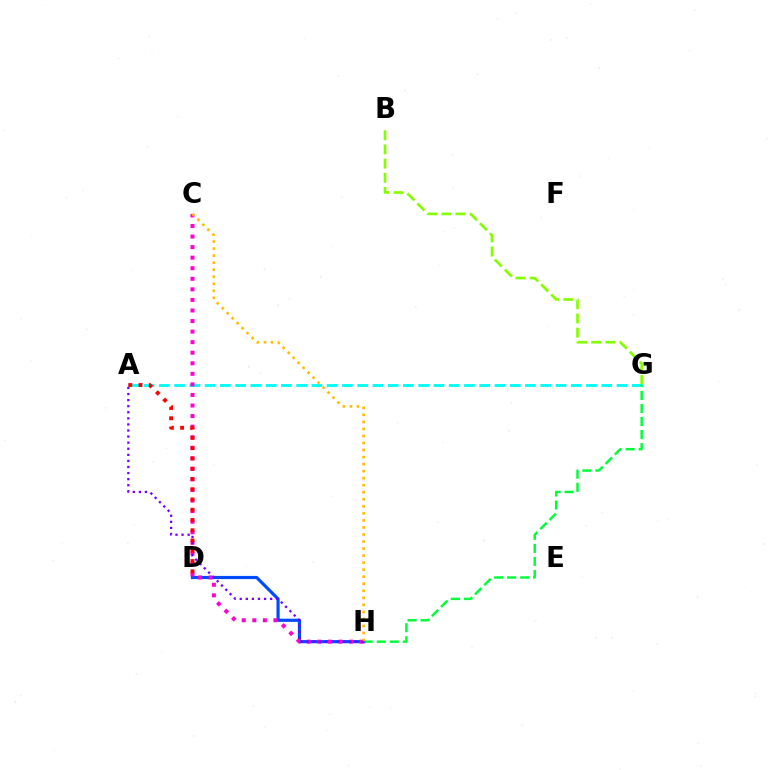{('B', 'G'): [{'color': '#84ff00', 'line_style': 'dashed', 'thickness': 1.92}], ('A', 'G'): [{'color': '#00fff6', 'line_style': 'dashed', 'thickness': 2.07}], ('G', 'H'): [{'color': '#00ff39', 'line_style': 'dashed', 'thickness': 1.77}], ('D', 'H'): [{'color': '#004bff', 'line_style': 'solid', 'thickness': 2.29}], ('C', 'H'): [{'color': '#ff00cf', 'line_style': 'dotted', 'thickness': 2.87}, {'color': '#ffbd00', 'line_style': 'dotted', 'thickness': 1.91}], ('A', 'H'): [{'color': '#7200ff', 'line_style': 'dotted', 'thickness': 1.65}], ('A', 'D'): [{'color': '#ff0000', 'line_style': 'dotted', 'thickness': 2.79}]}